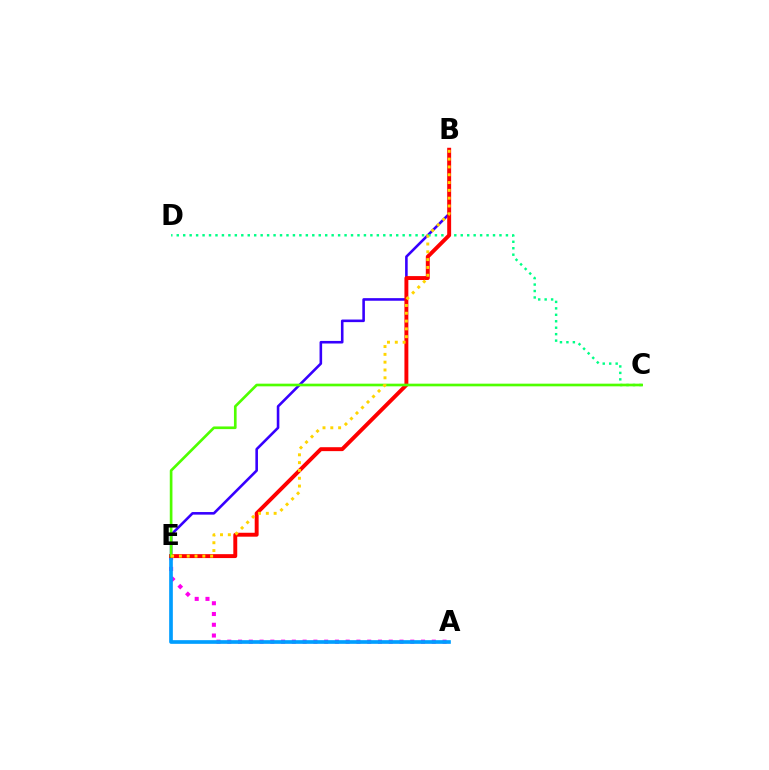{('A', 'E'): [{'color': '#ff00ed', 'line_style': 'dotted', 'thickness': 2.92}, {'color': '#009eff', 'line_style': 'solid', 'thickness': 2.64}], ('B', 'E'): [{'color': '#3700ff', 'line_style': 'solid', 'thickness': 1.86}, {'color': '#ff0000', 'line_style': 'solid', 'thickness': 2.82}, {'color': '#ffd500', 'line_style': 'dotted', 'thickness': 2.12}], ('C', 'D'): [{'color': '#00ff86', 'line_style': 'dotted', 'thickness': 1.75}], ('C', 'E'): [{'color': '#4fff00', 'line_style': 'solid', 'thickness': 1.92}]}